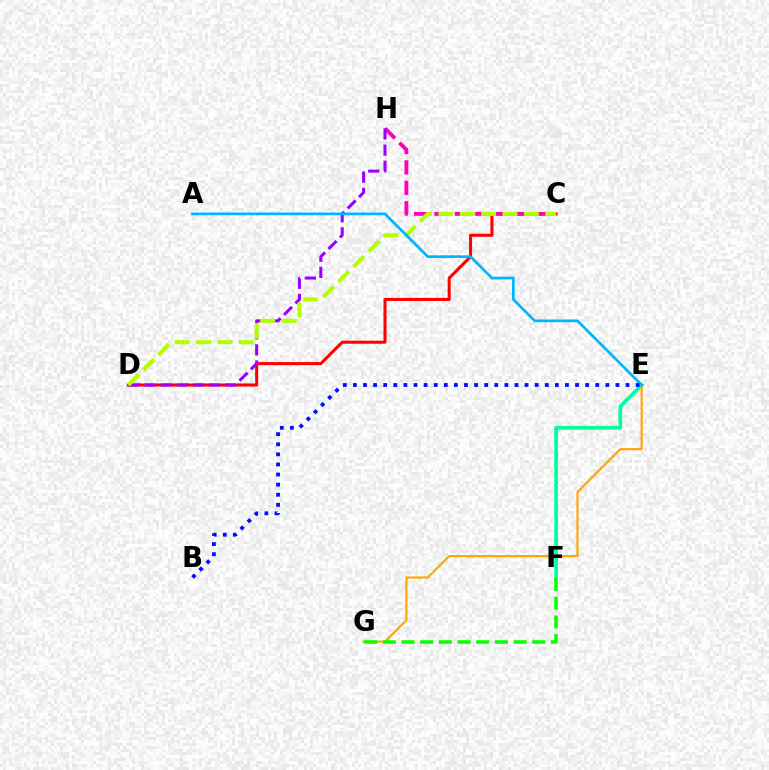{('C', 'D'): [{'color': '#ff0000', 'line_style': 'solid', 'thickness': 2.19}, {'color': '#b3ff00', 'line_style': 'dashed', 'thickness': 2.9}], ('C', 'H'): [{'color': '#ff00bd', 'line_style': 'dashed', 'thickness': 2.77}], ('E', 'F'): [{'color': '#00ff9d', 'line_style': 'solid', 'thickness': 2.64}], ('D', 'H'): [{'color': '#9b00ff', 'line_style': 'dashed', 'thickness': 2.19}], ('E', 'G'): [{'color': '#ffa500', 'line_style': 'solid', 'thickness': 1.54}], ('F', 'G'): [{'color': '#08ff00', 'line_style': 'dashed', 'thickness': 2.54}], ('A', 'E'): [{'color': '#00b5ff', 'line_style': 'solid', 'thickness': 1.95}], ('B', 'E'): [{'color': '#0010ff', 'line_style': 'dotted', 'thickness': 2.74}]}